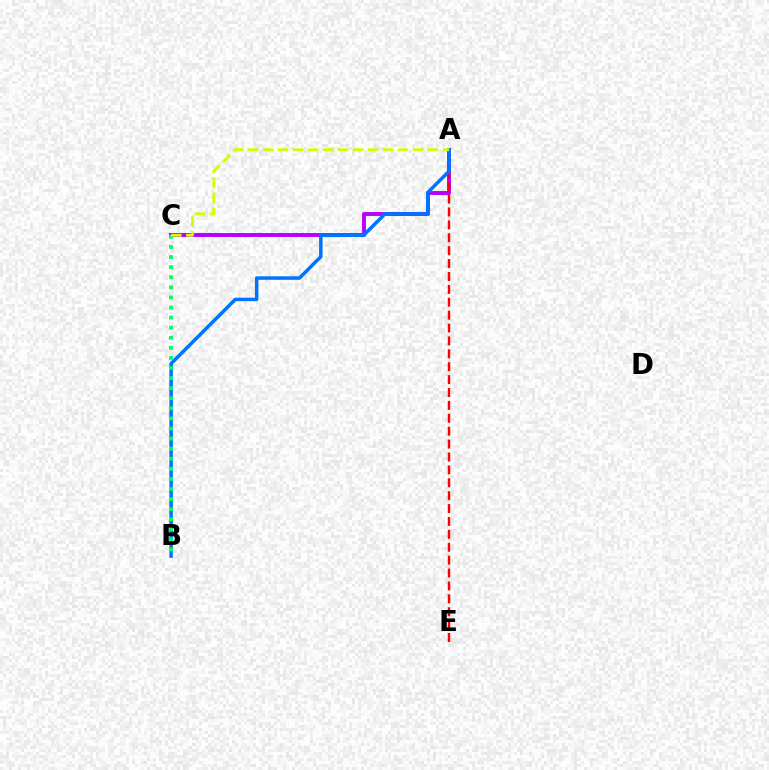{('A', 'C'): [{'color': '#b900ff', 'line_style': 'solid', 'thickness': 2.81}, {'color': '#d1ff00', 'line_style': 'dashed', 'thickness': 2.04}], ('A', 'E'): [{'color': '#ff0000', 'line_style': 'dashed', 'thickness': 1.75}], ('A', 'B'): [{'color': '#0074ff', 'line_style': 'solid', 'thickness': 2.51}], ('B', 'C'): [{'color': '#00ff5c', 'line_style': 'dotted', 'thickness': 2.74}]}